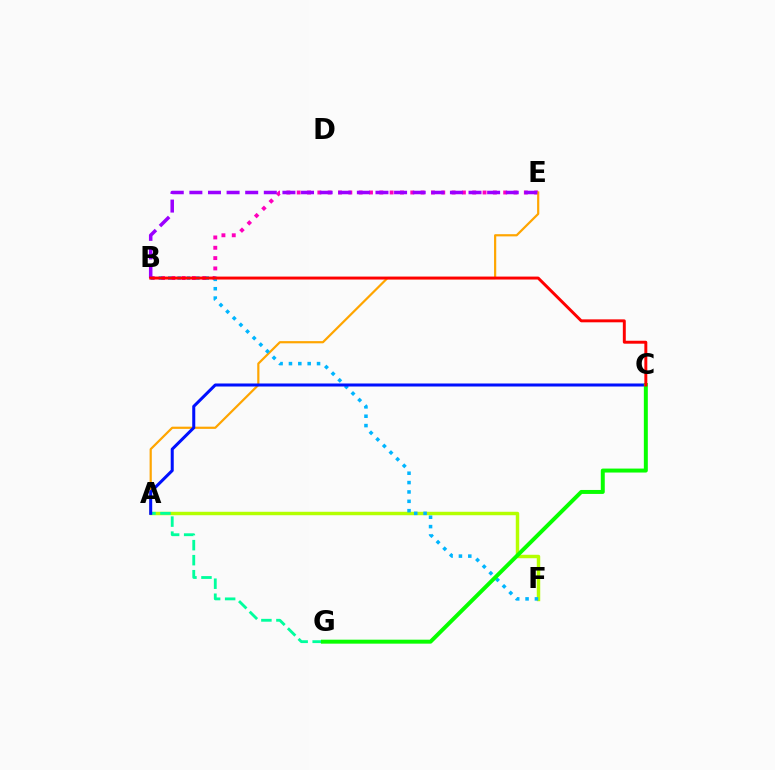{('B', 'E'): [{'color': '#ff00bd', 'line_style': 'dotted', 'thickness': 2.81}, {'color': '#9b00ff', 'line_style': 'dashed', 'thickness': 2.53}], ('A', 'E'): [{'color': '#ffa500', 'line_style': 'solid', 'thickness': 1.59}], ('A', 'F'): [{'color': '#b3ff00', 'line_style': 'solid', 'thickness': 2.48}], ('A', 'G'): [{'color': '#00ff9d', 'line_style': 'dashed', 'thickness': 2.04}], ('B', 'F'): [{'color': '#00b5ff', 'line_style': 'dotted', 'thickness': 2.54}], ('A', 'C'): [{'color': '#0010ff', 'line_style': 'solid', 'thickness': 2.18}], ('C', 'G'): [{'color': '#08ff00', 'line_style': 'solid', 'thickness': 2.86}], ('B', 'C'): [{'color': '#ff0000', 'line_style': 'solid', 'thickness': 2.12}]}